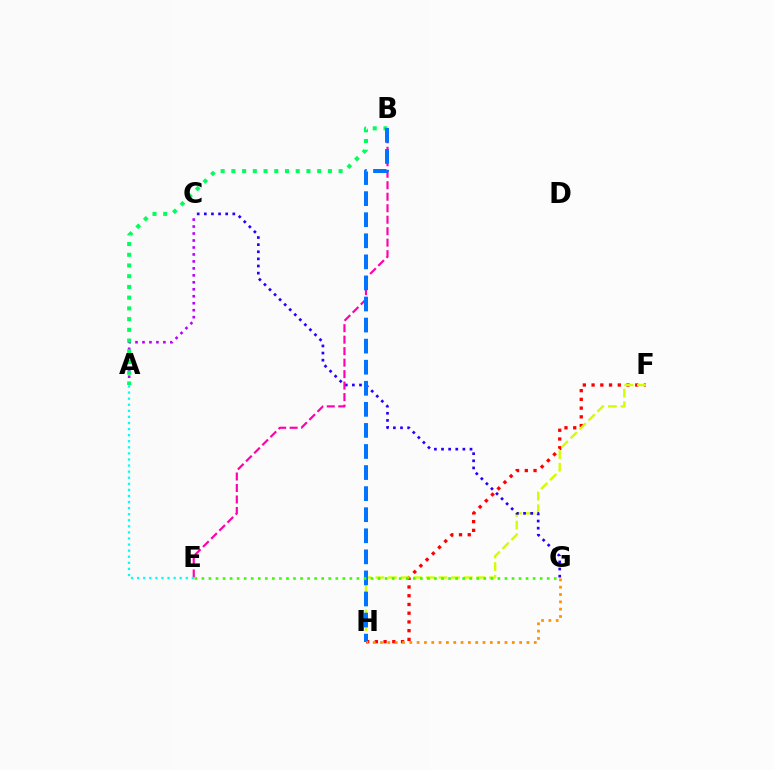{('F', 'H'): [{'color': '#ff0000', 'line_style': 'dotted', 'thickness': 2.37}, {'color': '#d1ff00', 'line_style': 'dashed', 'thickness': 1.71}], ('A', 'C'): [{'color': '#b900ff', 'line_style': 'dotted', 'thickness': 1.89}], ('C', 'G'): [{'color': '#2500ff', 'line_style': 'dotted', 'thickness': 1.93}], ('B', 'E'): [{'color': '#ff00ac', 'line_style': 'dashed', 'thickness': 1.56}], ('A', 'B'): [{'color': '#00ff5c', 'line_style': 'dotted', 'thickness': 2.91}], ('A', 'E'): [{'color': '#00fff6', 'line_style': 'dotted', 'thickness': 1.65}], ('B', 'H'): [{'color': '#0074ff', 'line_style': 'dashed', 'thickness': 2.86}], ('E', 'G'): [{'color': '#3dff00', 'line_style': 'dotted', 'thickness': 1.91}], ('G', 'H'): [{'color': '#ff9400', 'line_style': 'dotted', 'thickness': 1.99}]}